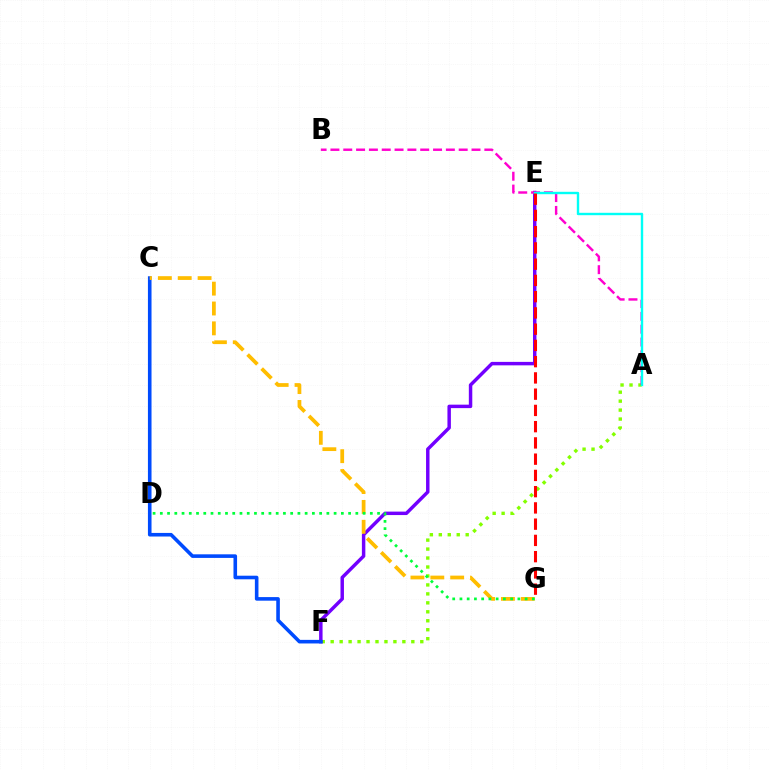{('A', 'F'): [{'color': '#84ff00', 'line_style': 'dotted', 'thickness': 2.43}], ('E', 'F'): [{'color': '#7200ff', 'line_style': 'solid', 'thickness': 2.49}], ('C', 'F'): [{'color': '#004bff', 'line_style': 'solid', 'thickness': 2.59}], ('C', 'G'): [{'color': '#ffbd00', 'line_style': 'dashed', 'thickness': 2.7}], ('A', 'B'): [{'color': '#ff00cf', 'line_style': 'dashed', 'thickness': 1.74}], ('A', 'E'): [{'color': '#00fff6', 'line_style': 'solid', 'thickness': 1.73}], ('D', 'G'): [{'color': '#00ff39', 'line_style': 'dotted', 'thickness': 1.97}], ('E', 'G'): [{'color': '#ff0000', 'line_style': 'dashed', 'thickness': 2.21}]}